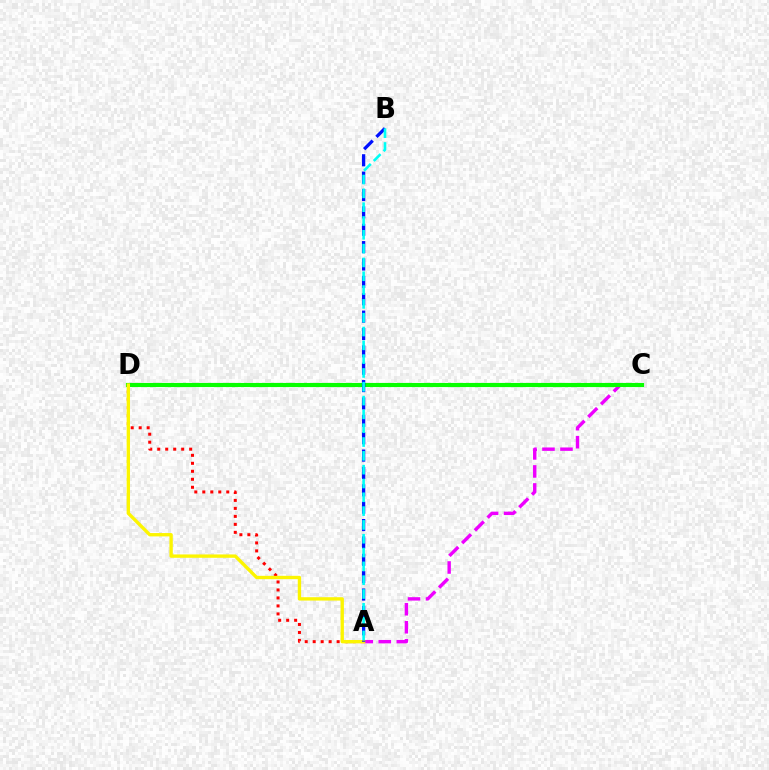{('A', 'D'): [{'color': '#ff0000', 'line_style': 'dotted', 'thickness': 2.17}, {'color': '#fcf500', 'line_style': 'solid', 'thickness': 2.41}], ('A', 'C'): [{'color': '#ee00ff', 'line_style': 'dashed', 'thickness': 2.45}], ('C', 'D'): [{'color': '#08ff00', 'line_style': 'solid', 'thickness': 2.96}], ('A', 'B'): [{'color': '#0010ff', 'line_style': 'dashed', 'thickness': 2.36}, {'color': '#00fff6', 'line_style': 'dashed', 'thickness': 1.88}]}